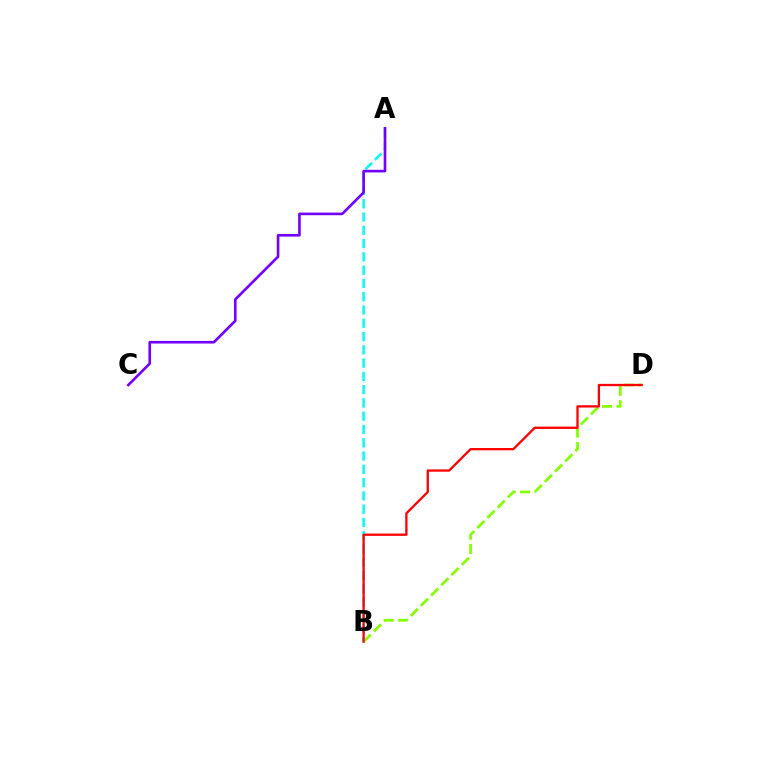{('A', 'B'): [{'color': '#00fff6', 'line_style': 'dashed', 'thickness': 1.8}], ('B', 'D'): [{'color': '#84ff00', 'line_style': 'dashed', 'thickness': 1.96}, {'color': '#ff0000', 'line_style': 'solid', 'thickness': 1.65}], ('A', 'C'): [{'color': '#7200ff', 'line_style': 'solid', 'thickness': 1.9}]}